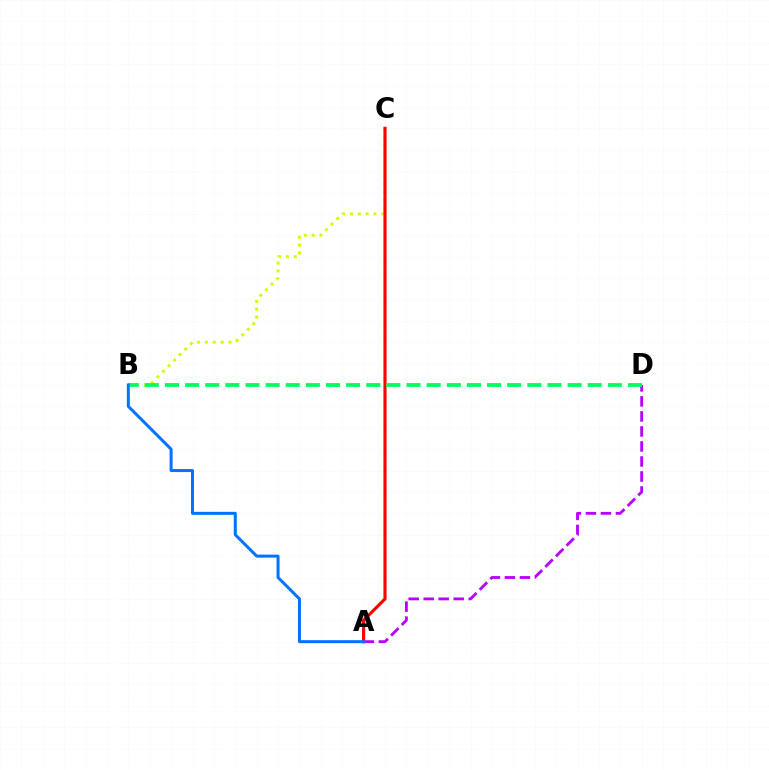{('B', 'C'): [{'color': '#d1ff00', 'line_style': 'dotted', 'thickness': 2.14}], ('A', 'C'): [{'color': '#ff0000', 'line_style': 'solid', 'thickness': 2.26}], ('A', 'D'): [{'color': '#b900ff', 'line_style': 'dashed', 'thickness': 2.04}], ('B', 'D'): [{'color': '#00ff5c', 'line_style': 'dashed', 'thickness': 2.73}], ('A', 'B'): [{'color': '#0074ff', 'line_style': 'solid', 'thickness': 2.16}]}